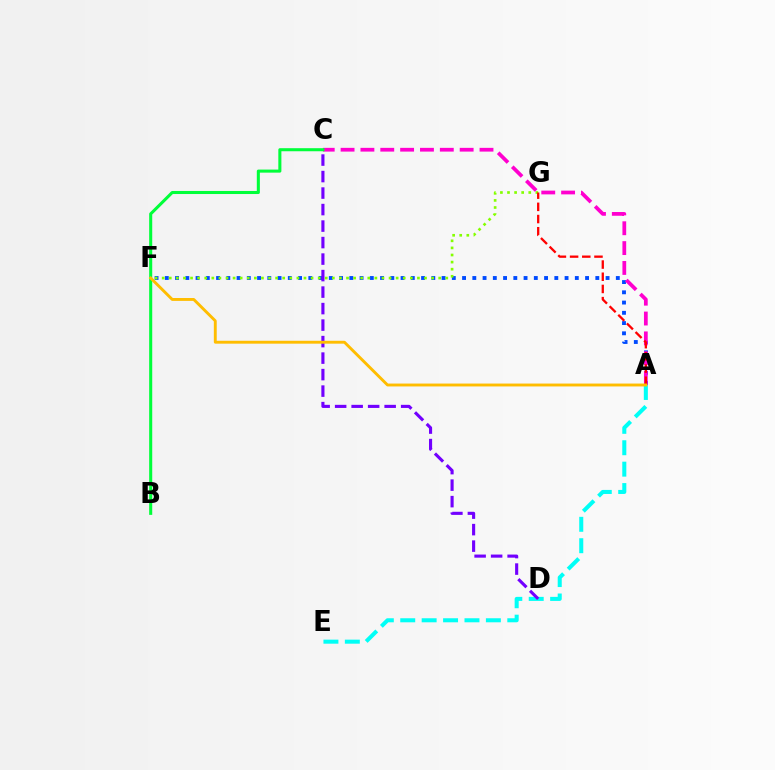{('A', 'F'): [{'color': '#004bff', 'line_style': 'dotted', 'thickness': 2.78}, {'color': '#ffbd00', 'line_style': 'solid', 'thickness': 2.08}], ('A', 'E'): [{'color': '#00fff6', 'line_style': 'dashed', 'thickness': 2.91}], ('F', 'G'): [{'color': '#84ff00', 'line_style': 'dotted', 'thickness': 1.93}], ('A', 'C'): [{'color': '#ff00cf', 'line_style': 'dashed', 'thickness': 2.7}], ('C', 'D'): [{'color': '#7200ff', 'line_style': 'dashed', 'thickness': 2.24}], ('A', 'G'): [{'color': '#ff0000', 'line_style': 'dashed', 'thickness': 1.66}], ('B', 'C'): [{'color': '#00ff39', 'line_style': 'solid', 'thickness': 2.2}]}